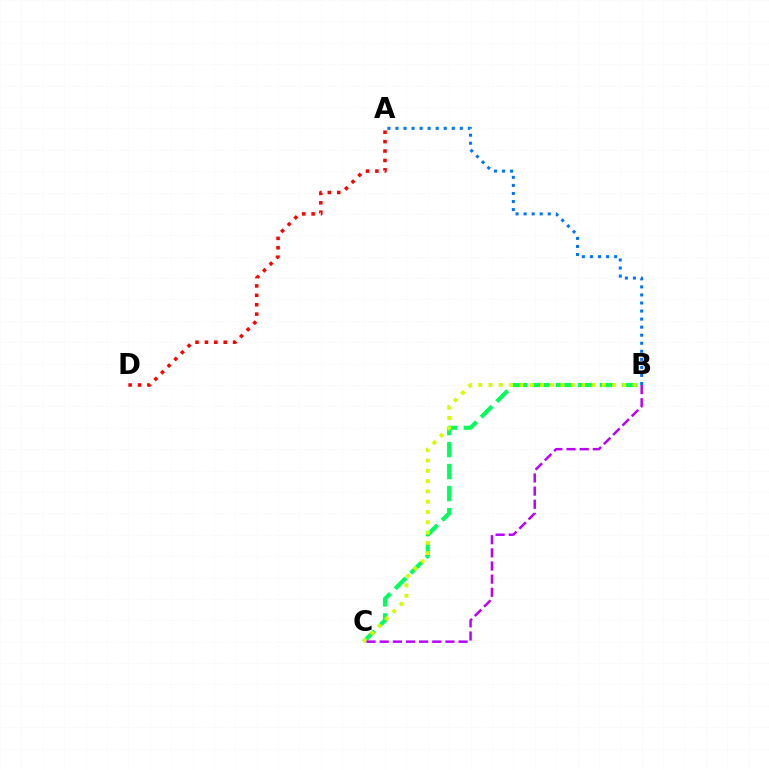{('B', 'C'): [{'color': '#00ff5c', 'line_style': 'dashed', 'thickness': 2.99}, {'color': '#d1ff00', 'line_style': 'dotted', 'thickness': 2.8}, {'color': '#b900ff', 'line_style': 'dashed', 'thickness': 1.79}], ('A', 'B'): [{'color': '#0074ff', 'line_style': 'dotted', 'thickness': 2.19}], ('A', 'D'): [{'color': '#ff0000', 'line_style': 'dotted', 'thickness': 2.55}]}